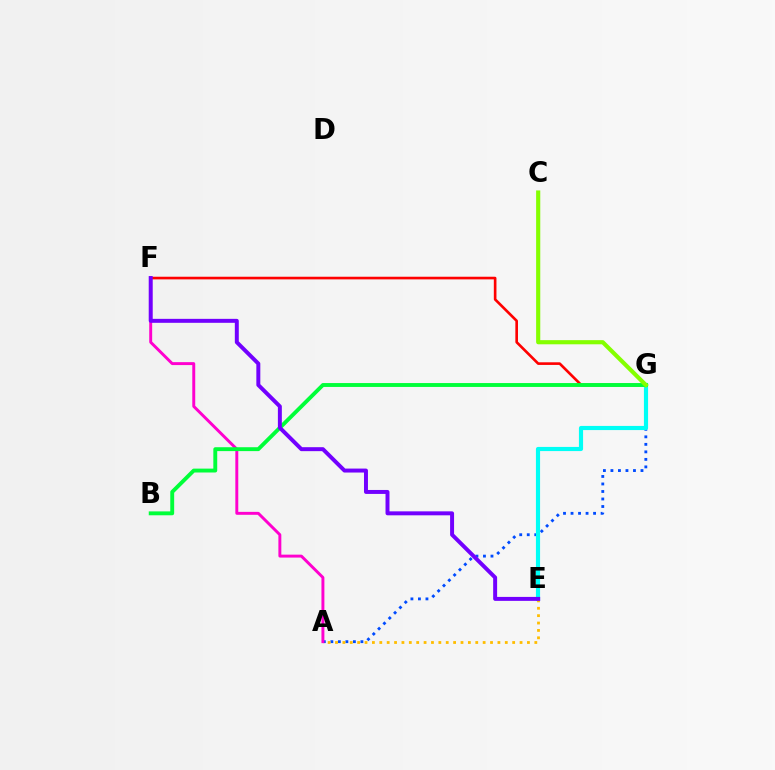{('A', 'G'): [{'color': '#004bff', 'line_style': 'dotted', 'thickness': 2.04}], ('F', 'G'): [{'color': '#ff0000', 'line_style': 'solid', 'thickness': 1.9}], ('A', 'F'): [{'color': '#ff00cf', 'line_style': 'solid', 'thickness': 2.11}], ('E', 'G'): [{'color': '#00fff6', 'line_style': 'solid', 'thickness': 2.99}], ('B', 'G'): [{'color': '#00ff39', 'line_style': 'solid', 'thickness': 2.8}], ('A', 'E'): [{'color': '#ffbd00', 'line_style': 'dotted', 'thickness': 2.01}], ('C', 'G'): [{'color': '#84ff00', 'line_style': 'solid', 'thickness': 2.98}], ('E', 'F'): [{'color': '#7200ff', 'line_style': 'solid', 'thickness': 2.85}]}